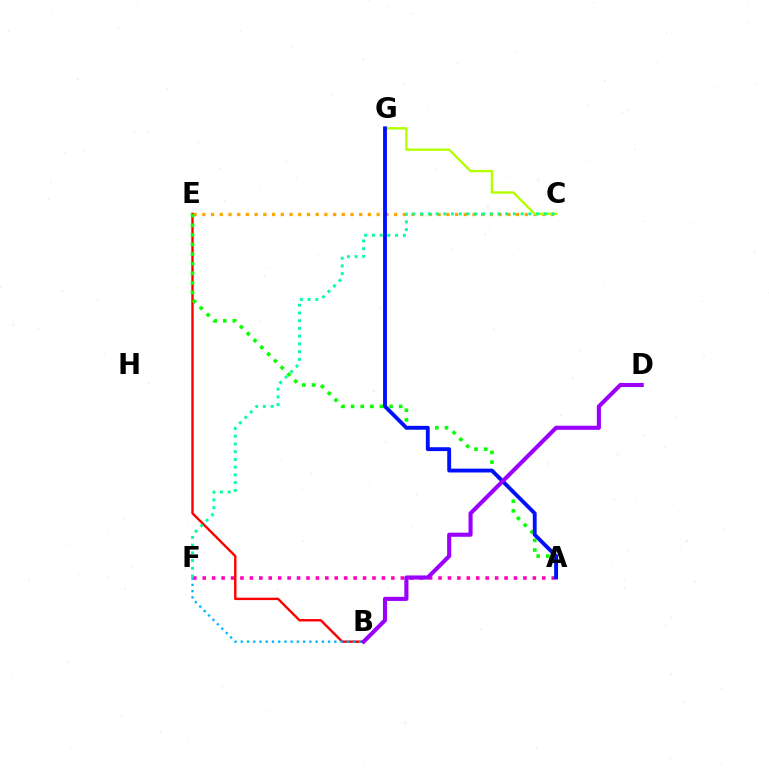{('C', 'E'): [{'color': '#ffa500', 'line_style': 'dotted', 'thickness': 2.37}], ('A', 'F'): [{'color': '#ff00bd', 'line_style': 'dotted', 'thickness': 2.56}], ('B', 'E'): [{'color': '#ff0000', 'line_style': 'solid', 'thickness': 1.73}], ('A', 'E'): [{'color': '#08ff00', 'line_style': 'dotted', 'thickness': 2.61}], ('B', 'F'): [{'color': '#00b5ff', 'line_style': 'dotted', 'thickness': 1.69}], ('C', 'G'): [{'color': '#b3ff00', 'line_style': 'solid', 'thickness': 1.72}], ('C', 'F'): [{'color': '#00ff9d', 'line_style': 'dotted', 'thickness': 2.1}], ('A', 'G'): [{'color': '#0010ff', 'line_style': 'solid', 'thickness': 2.78}], ('B', 'D'): [{'color': '#9b00ff', 'line_style': 'solid', 'thickness': 2.95}]}